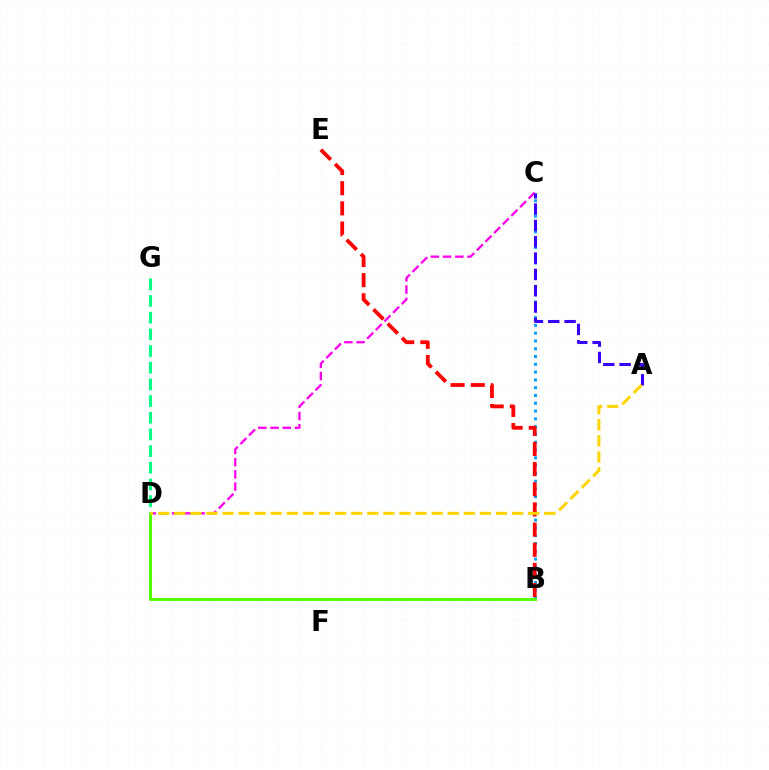{('B', 'C'): [{'color': '#009eff', 'line_style': 'dotted', 'thickness': 2.12}], ('C', 'D'): [{'color': '#ff00ed', 'line_style': 'dashed', 'thickness': 1.66}], ('B', 'E'): [{'color': '#ff0000', 'line_style': 'dashed', 'thickness': 2.74}], ('B', 'D'): [{'color': '#4fff00', 'line_style': 'solid', 'thickness': 2.11}], ('A', 'C'): [{'color': '#3700ff', 'line_style': 'dashed', 'thickness': 2.22}], ('D', 'G'): [{'color': '#00ff86', 'line_style': 'dashed', 'thickness': 2.27}], ('A', 'D'): [{'color': '#ffd500', 'line_style': 'dashed', 'thickness': 2.19}]}